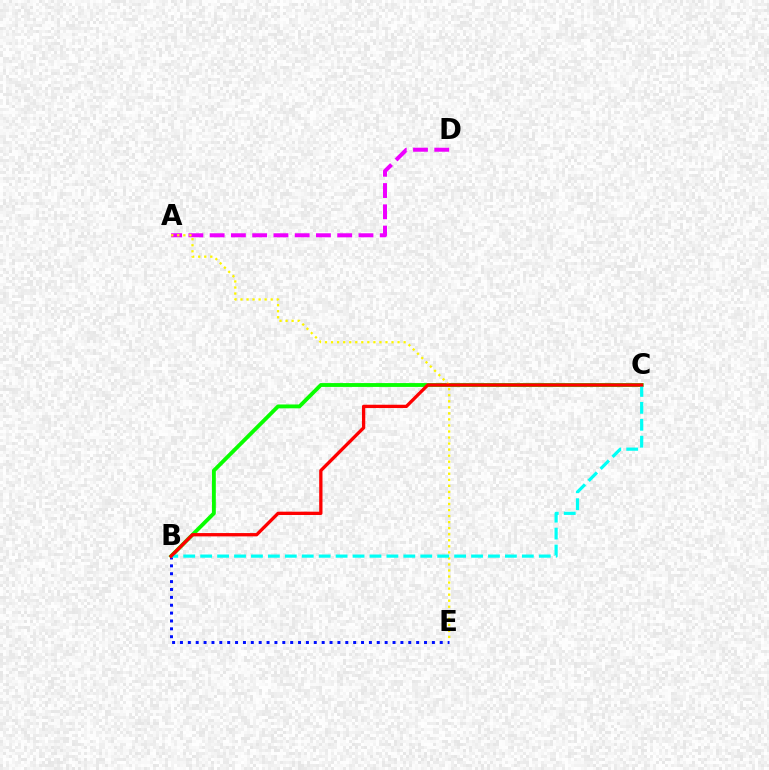{('A', 'D'): [{'color': '#ee00ff', 'line_style': 'dashed', 'thickness': 2.89}], ('B', 'C'): [{'color': '#08ff00', 'line_style': 'solid', 'thickness': 2.77}, {'color': '#00fff6', 'line_style': 'dashed', 'thickness': 2.3}, {'color': '#ff0000', 'line_style': 'solid', 'thickness': 2.38}], ('B', 'E'): [{'color': '#0010ff', 'line_style': 'dotted', 'thickness': 2.14}], ('A', 'E'): [{'color': '#fcf500', 'line_style': 'dotted', 'thickness': 1.64}]}